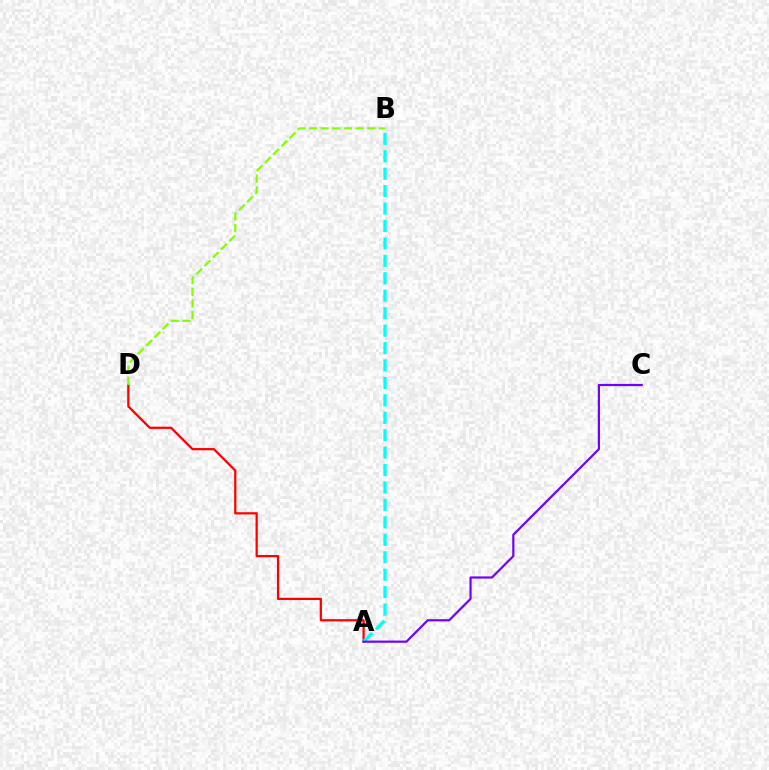{('A', 'D'): [{'color': '#ff0000', 'line_style': 'solid', 'thickness': 1.61}], ('A', 'B'): [{'color': '#00fff6', 'line_style': 'dashed', 'thickness': 2.37}], ('B', 'D'): [{'color': '#84ff00', 'line_style': 'dashed', 'thickness': 1.58}], ('A', 'C'): [{'color': '#7200ff', 'line_style': 'solid', 'thickness': 1.59}]}